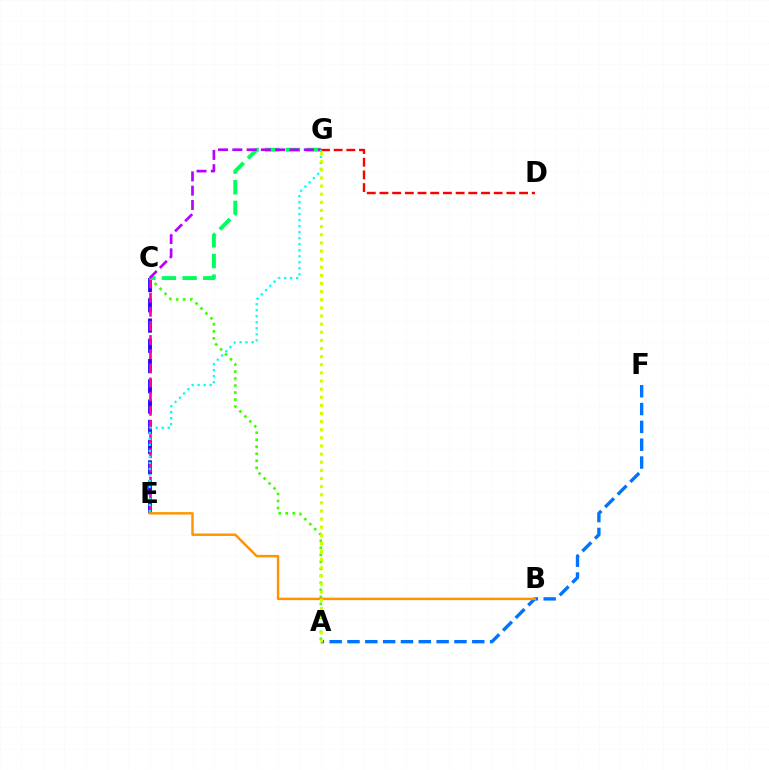{('C', 'E'): [{'color': '#2500ff', 'line_style': 'dashed', 'thickness': 2.75}, {'color': '#ff00ac', 'line_style': 'dashed', 'thickness': 1.92}], ('A', 'C'): [{'color': '#3dff00', 'line_style': 'dotted', 'thickness': 1.9}], ('C', 'G'): [{'color': '#00ff5c', 'line_style': 'dashed', 'thickness': 2.81}, {'color': '#b900ff', 'line_style': 'dashed', 'thickness': 1.94}], ('A', 'F'): [{'color': '#0074ff', 'line_style': 'dashed', 'thickness': 2.42}], ('D', 'G'): [{'color': '#ff0000', 'line_style': 'dashed', 'thickness': 1.72}], ('B', 'E'): [{'color': '#ff9400', 'line_style': 'solid', 'thickness': 1.77}], ('E', 'G'): [{'color': '#00fff6', 'line_style': 'dotted', 'thickness': 1.63}], ('A', 'G'): [{'color': '#d1ff00', 'line_style': 'dotted', 'thickness': 2.21}]}